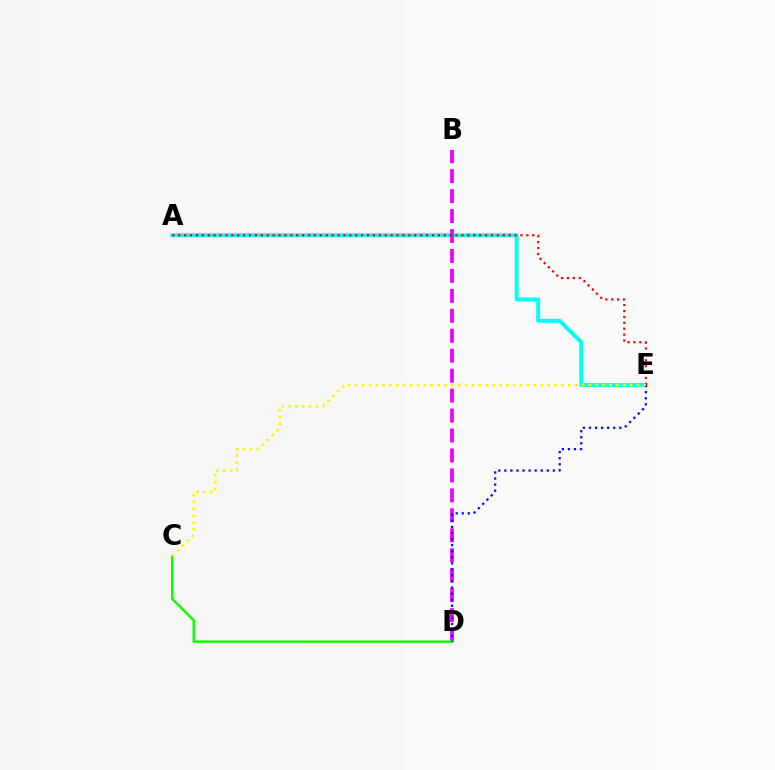{('A', 'E'): [{'color': '#00fff6', 'line_style': 'solid', 'thickness': 2.84}, {'color': '#ff0000', 'line_style': 'dotted', 'thickness': 1.6}], ('B', 'D'): [{'color': '#ee00ff', 'line_style': 'dashed', 'thickness': 2.71}], ('C', 'D'): [{'color': '#08ff00', 'line_style': 'solid', 'thickness': 1.75}], ('D', 'E'): [{'color': '#0010ff', 'line_style': 'dotted', 'thickness': 1.65}], ('C', 'E'): [{'color': '#fcf500', 'line_style': 'dotted', 'thickness': 1.87}]}